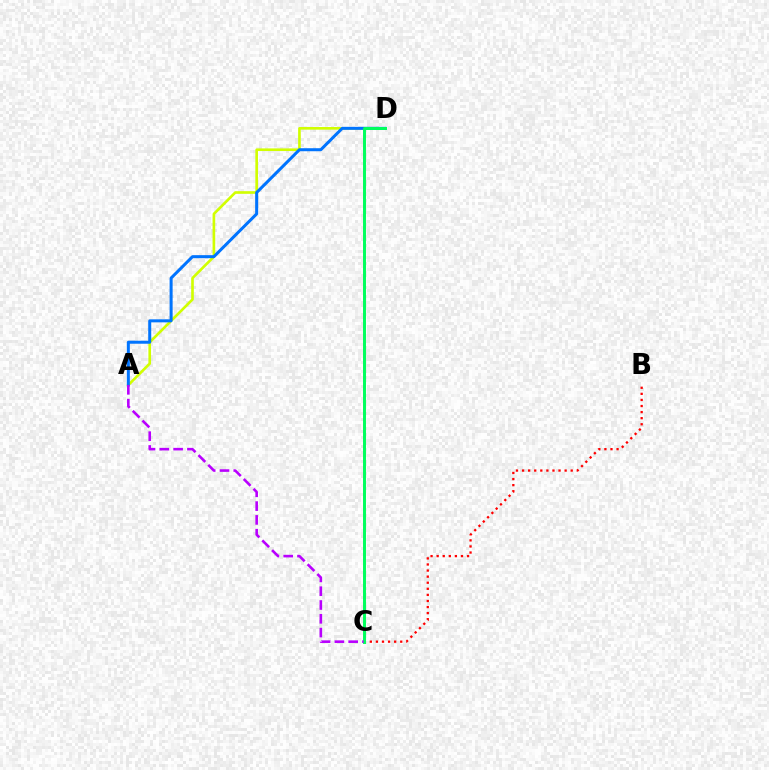{('A', 'D'): [{'color': '#d1ff00', 'line_style': 'solid', 'thickness': 1.9}, {'color': '#0074ff', 'line_style': 'solid', 'thickness': 2.17}], ('B', 'C'): [{'color': '#ff0000', 'line_style': 'dotted', 'thickness': 1.65}], ('C', 'D'): [{'color': '#00ff5c', 'line_style': 'solid', 'thickness': 2.13}], ('A', 'C'): [{'color': '#b900ff', 'line_style': 'dashed', 'thickness': 1.87}]}